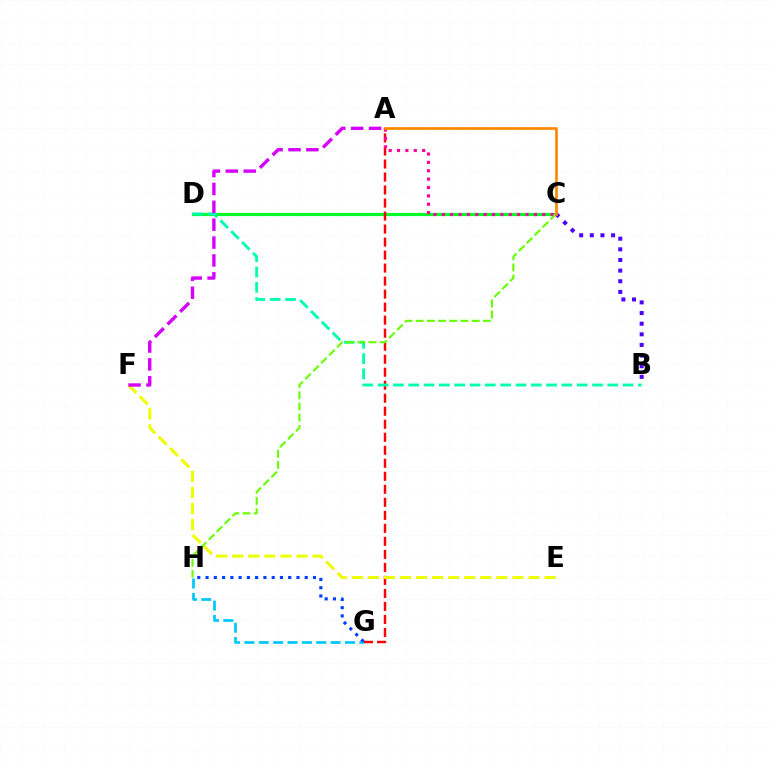{('C', 'D'): [{'color': '#00ff27', 'line_style': 'solid', 'thickness': 2.3}], ('G', 'H'): [{'color': '#00c7ff', 'line_style': 'dashed', 'thickness': 1.95}, {'color': '#003fff', 'line_style': 'dotted', 'thickness': 2.25}], ('A', 'G'): [{'color': '#ff0000', 'line_style': 'dashed', 'thickness': 1.77}], ('B', 'D'): [{'color': '#00ffaf', 'line_style': 'dashed', 'thickness': 2.08}], ('A', 'C'): [{'color': '#ff00a0', 'line_style': 'dotted', 'thickness': 2.27}, {'color': '#ff8800', 'line_style': 'solid', 'thickness': 1.93}], ('E', 'F'): [{'color': '#eeff00', 'line_style': 'dashed', 'thickness': 2.18}], ('B', 'C'): [{'color': '#4f00ff', 'line_style': 'dotted', 'thickness': 2.89}], ('C', 'H'): [{'color': '#66ff00', 'line_style': 'dashed', 'thickness': 1.52}], ('A', 'F'): [{'color': '#d600ff', 'line_style': 'dashed', 'thickness': 2.43}]}